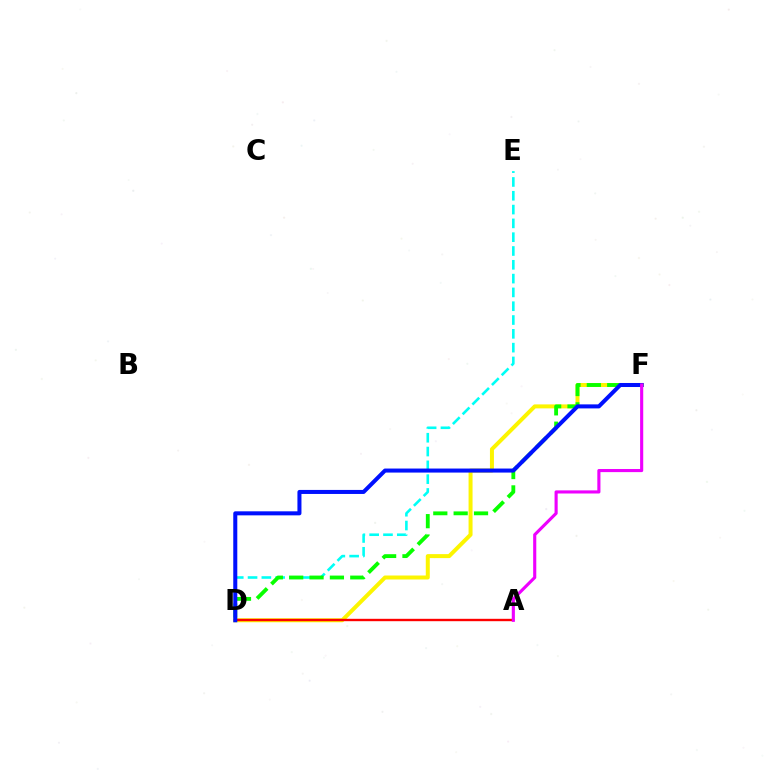{('D', 'E'): [{'color': '#00fff6', 'line_style': 'dashed', 'thickness': 1.88}], ('D', 'F'): [{'color': '#fcf500', 'line_style': 'solid', 'thickness': 2.87}, {'color': '#08ff00', 'line_style': 'dashed', 'thickness': 2.77}, {'color': '#0010ff', 'line_style': 'solid', 'thickness': 2.9}], ('A', 'D'): [{'color': '#ff0000', 'line_style': 'solid', 'thickness': 1.71}], ('A', 'F'): [{'color': '#ee00ff', 'line_style': 'solid', 'thickness': 2.25}]}